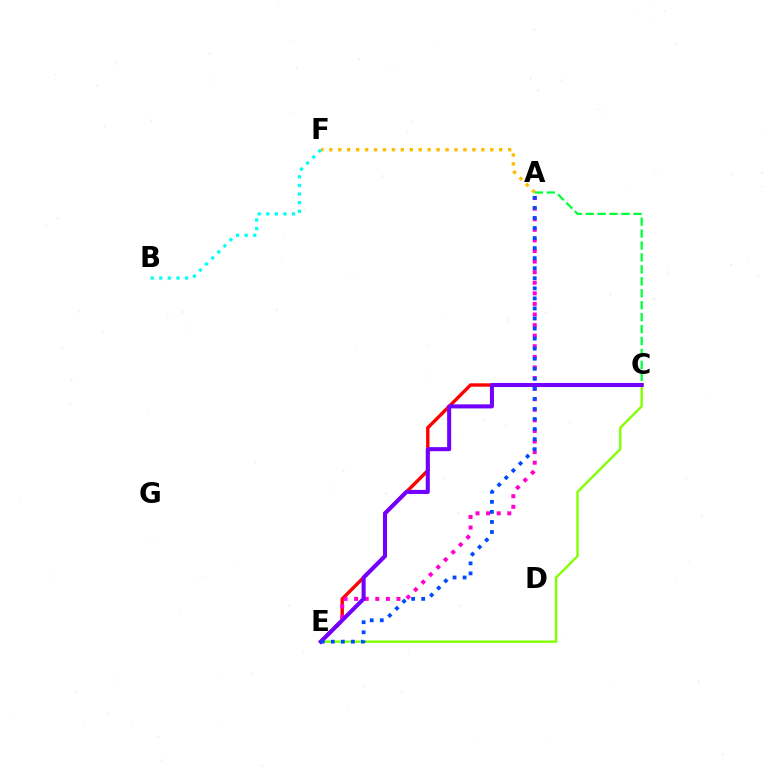{('A', 'F'): [{'color': '#ffbd00', 'line_style': 'dotted', 'thickness': 2.43}], ('C', 'E'): [{'color': '#ff0000', 'line_style': 'solid', 'thickness': 2.44}, {'color': '#84ff00', 'line_style': 'solid', 'thickness': 1.72}, {'color': '#7200ff', 'line_style': 'solid', 'thickness': 2.92}], ('B', 'F'): [{'color': '#00fff6', 'line_style': 'dotted', 'thickness': 2.33}], ('A', 'C'): [{'color': '#00ff39', 'line_style': 'dashed', 'thickness': 1.62}], ('A', 'E'): [{'color': '#ff00cf', 'line_style': 'dotted', 'thickness': 2.88}, {'color': '#004bff', 'line_style': 'dotted', 'thickness': 2.73}]}